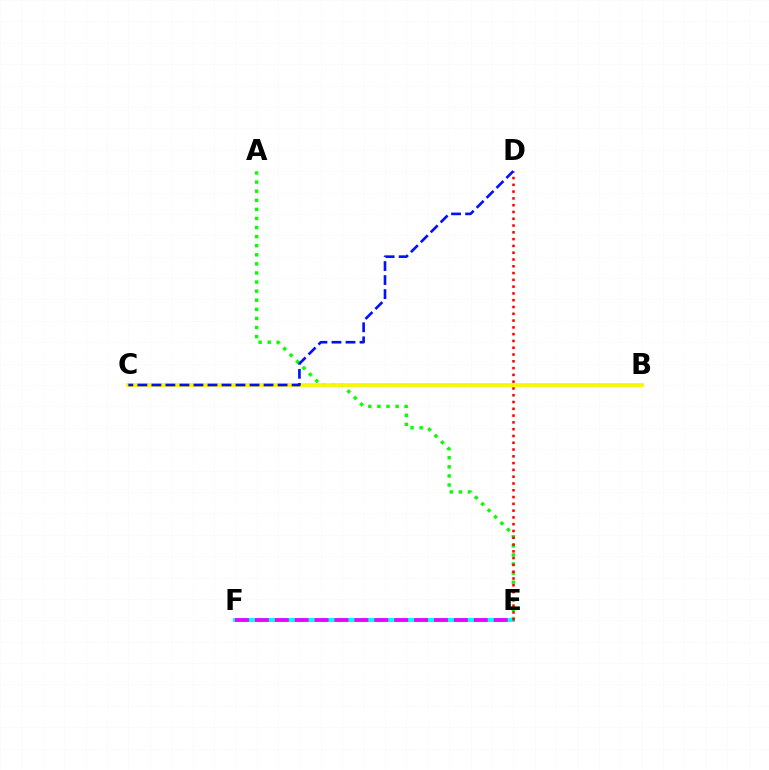{('A', 'E'): [{'color': '#08ff00', 'line_style': 'dotted', 'thickness': 2.47}], ('B', 'C'): [{'color': '#fcf500', 'line_style': 'solid', 'thickness': 2.72}], ('E', 'F'): [{'color': '#00fff6', 'line_style': 'solid', 'thickness': 2.95}, {'color': '#ee00ff', 'line_style': 'dashed', 'thickness': 2.7}], ('D', 'E'): [{'color': '#ff0000', 'line_style': 'dotted', 'thickness': 1.84}], ('C', 'D'): [{'color': '#0010ff', 'line_style': 'dashed', 'thickness': 1.9}]}